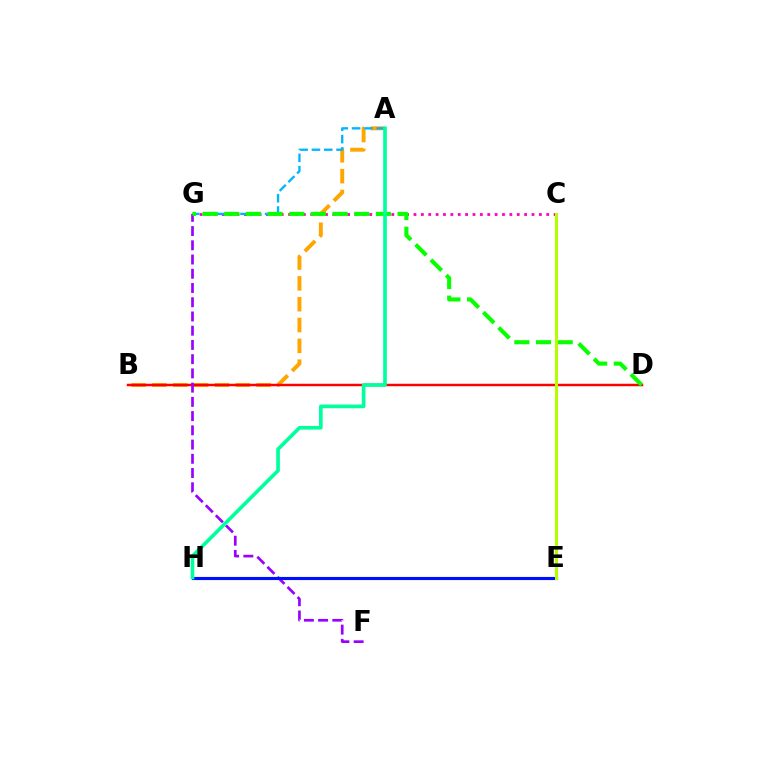{('A', 'B'): [{'color': '#ffa500', 'line_style': 'dashed', 'thickness': 2.83}], ('B', 'D'): [{'color': '#ff0000', 'line_style': 'solid', 'thickness': 1.78}], ('C', 'G'): [{'color': '#ff00bd', 'line_style': 'dotted', 'thickness': 2.0}], ('A', 'G'): [{'color': '#00b5ff', 'line_style': 'dashed', 'thickness': 1.67}], ('F', 'G'): [{'color': '#9b00ff', 'line_style': 'dashed', 'thickness': 1.93}], ('E', 'H'): [{'color': '#0010ff', 'line_style': 'solid', 'thickness': 2.25}], ('D', 'G'): [{'color': '#08ff00', 'line_style': 'dashed', 'thickness': 2.94}], ('C', 'E'): [{'color': '#b3ff00', 'line_style': 'solid', 'thickness': 2.19}], ('A', 'H'): [{'color': '#00ff9d', 'line_style': 'solid', 'thickness': 2.63}]}